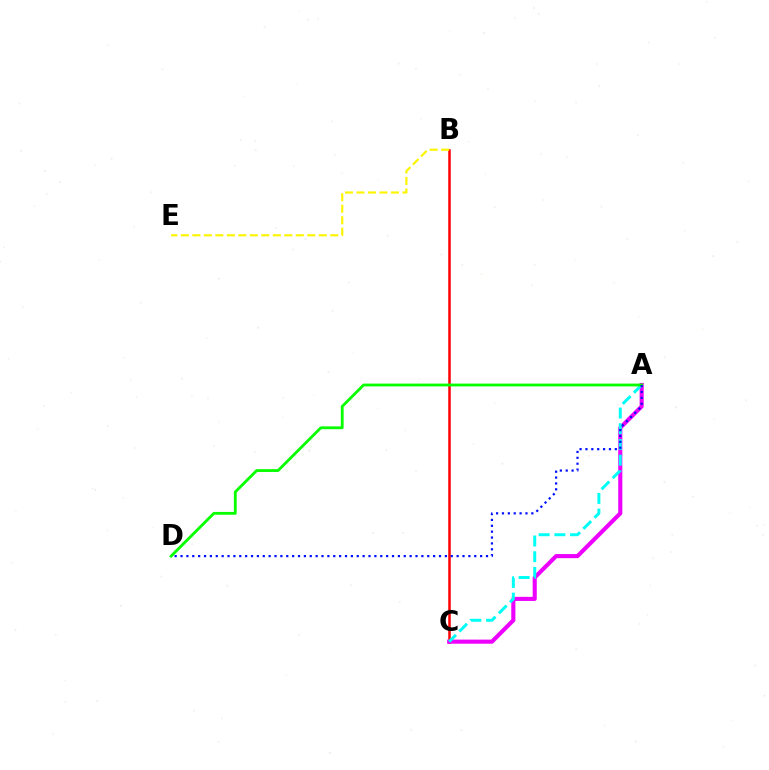{('B', 'C'): [{'color': '#ff0000', 'line_style': 'solid', 'thickness': 1.8}], ('A', 'C'): [{'color': '#ee00ff', 'line_style': 'solid', 'thickness': 2.95}, {'color': '#00fff6', 'line_style': 'dashed', 'thickness': 2.13}], ('B', 'E'): [{'color': '#fcf500', 'line_style': 'dashed', 'thickness': 1.56}], ('A', 'D'): [{'color': '#08ff00', 'line_style': 'solid', 'thickness': 2.03}, {'color': '#0010ff', 'line_style': 'dotted', 'thickness': 1.6}]}